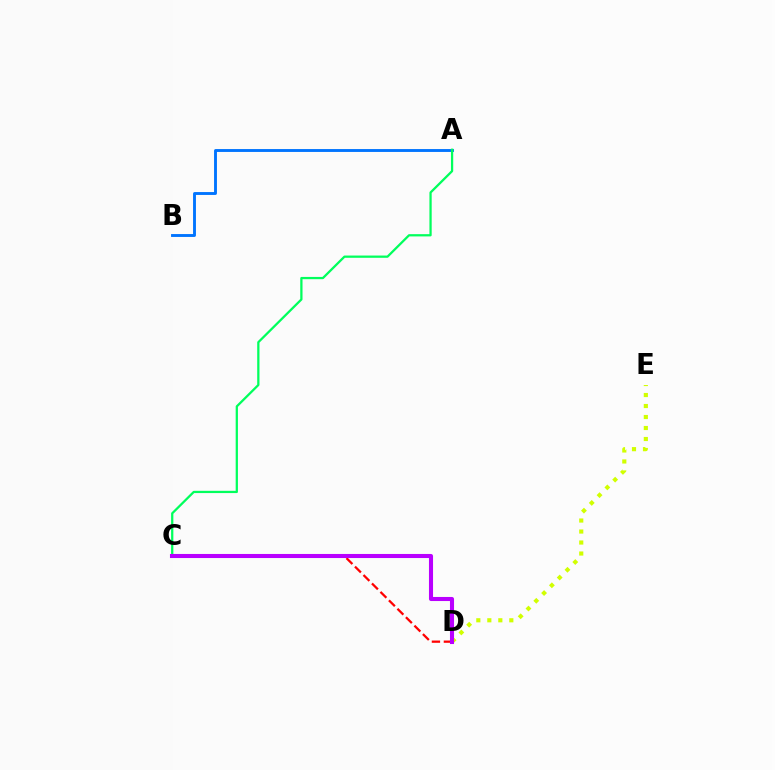{('A', 'B'): [{'color': '#0074ff', 'line_style': 'solid', 'thickness': 2.08}], ('A', 'C'): [{'color': '#00ff5c', 'line_style': 'solid', 'thickness': 1.63}], ('D', 'E'): [{'color': '#d1ff00', 'line_style': 'dotted', 'thickness': 2.99}], ('C', 'D'): [{'color': '#ff0000', 'line_style': 'dashed', 'thickness': 1.63}, {'color': '#b900ff', 'line_style': 'solid', 'thickness': 2.93}]}